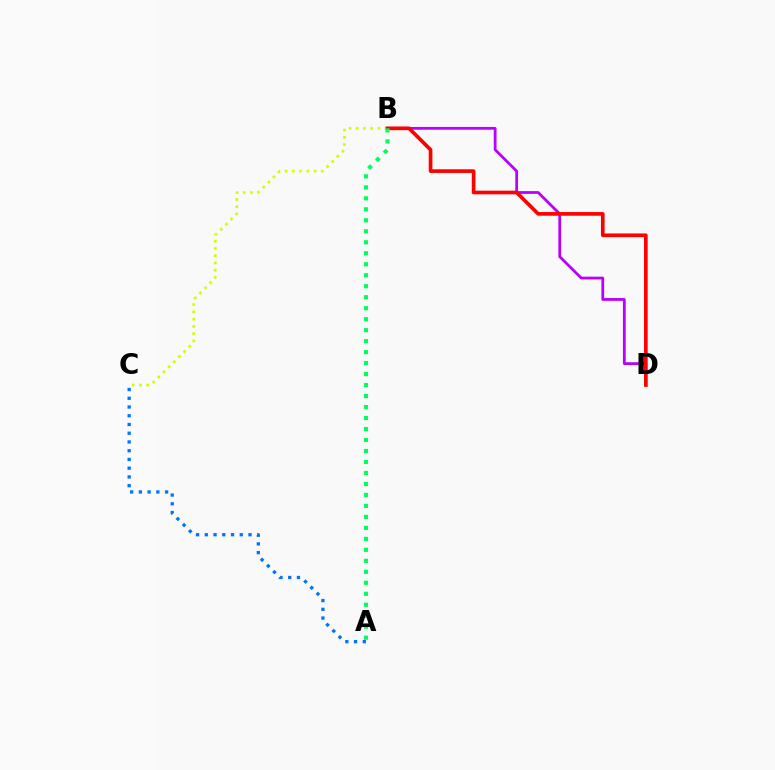{('B', 'C'): [{'color': '#d1ff00', 'line_style': 'dotted', 'thickness': 1.97}], ('B', 'D'): [{'color': '#b900ff', 'line_style': 'solid', 'thickness': 2.0}, {'color': '#ff0000', 'line_style': 'solid', 'thickness': 2.64}], ('A', 'C'): [{'color': '#0074ff', 'line_style': 'dotted', 'thickness': 2.37}], ('A', 'B'): [{'color': '#00ff5c', 'line_style': 'dotted', 'thickness': 2.98}]}